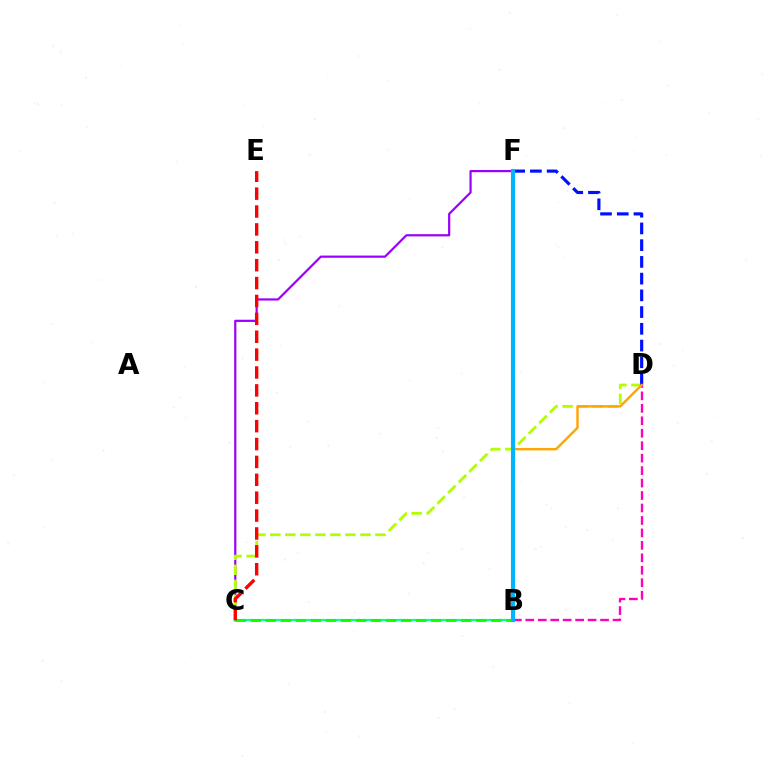{('C', 'F'): [{'color': '#9b00ff', 'line_style': 'solid', 'thickness': 1.59}], ('B', 'C'): [{'color': '#00ff9d', 'line_style': 'solid', 'thickness': 1.57}, {'color': '#08ff00', 'line_style': 'dashed', 'thickness': 2.04}], ('C', 'D'): [{'color': '#b3ff00', 'line_style': 'dashed', 'thickness': 2.04}], ('D', 'F'): [{'color': '#0010ff', 'line_style': 'dashed', 'thickness': 2.27}], ('C', 'E'): [{'color': '#ff0000', 'line_style': 'dashed', 'thickness': 2.43}], ('B', 'D'): [{'color': '#ff00bd', 'line_style': 'dashed', 'thickness': 1.69}, {'color': '#ffa500', 'line_style': 'solid', 'thickness': 1.75}], ('B', 'F'): [{'color': '#00b5ff', 'line_style': 'solid', 'thickness': 2.95}]}